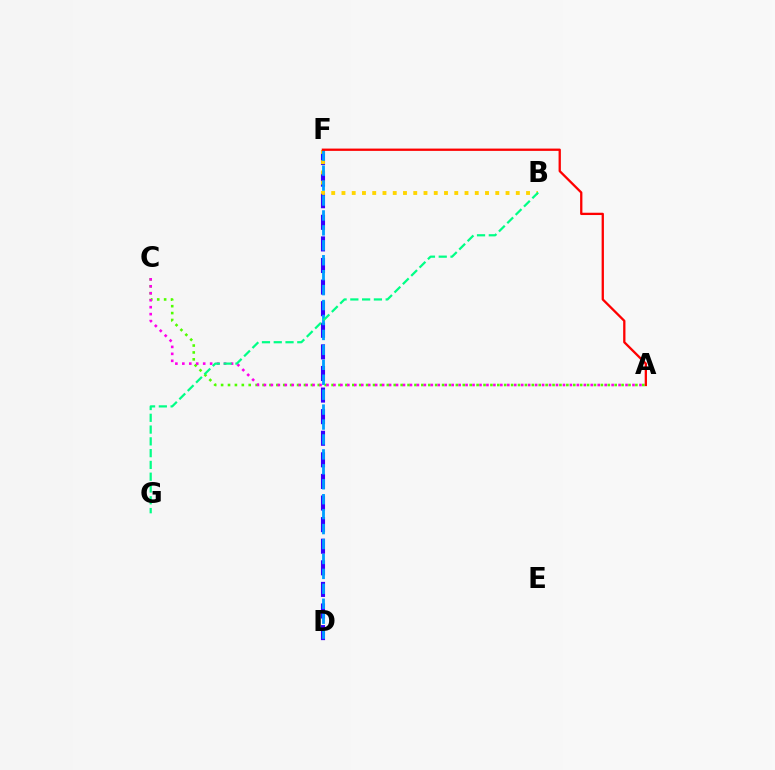{('A', 'C'): [{'color': '#4fff00', 'line_style': 'dotted', 'thickness': 1.88}, {'color': '#ff00ed', 'line_style': 'dotted', 'thickness': 1.89}], ('D', 'F'): [{'color': '#3700ff', 'line_style': 'dashed', 'thickness': 2.93}, {'color': '#009eff', 'line_style': 'dashed', 'thickness': 2.03}], ('B', 'F'): [{'color': '#ffd500', 'line_style': 'dotted', 'thickness': 2.79}], ('A', 'F'): [{'color': '#ff0000', 'line_style': 'solid', 'thickness': 1.65}], ('B', 'G'): [{'color': '#00ff86', 'line_style': 'dashed', 'thickness': 1.6}]}